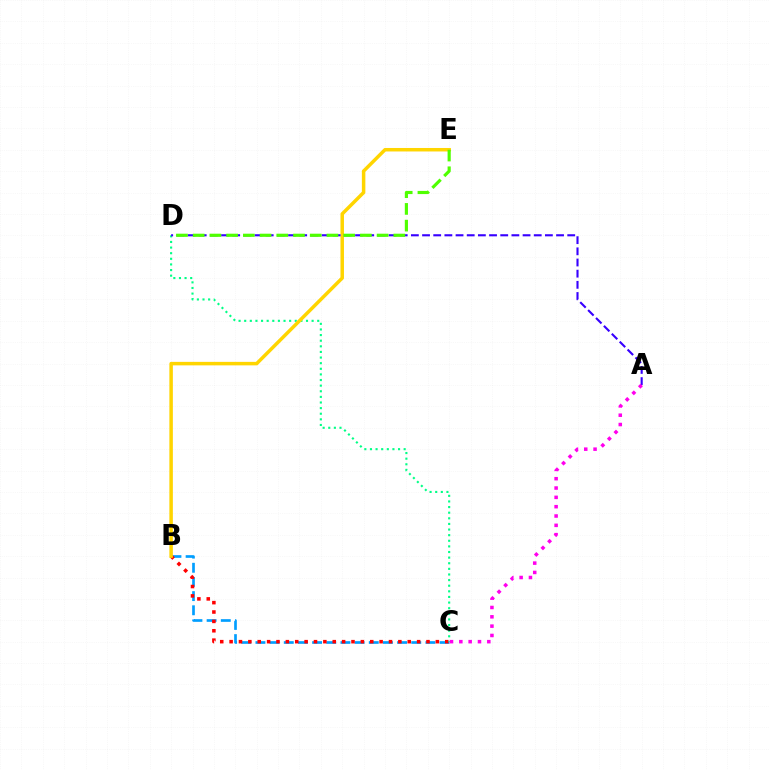{('B', 'C'): [{'color': '#009eff', 'line_style': 'dashed', 'thickness': 1.92}, {'color': '#ff0000', 'line_style': 'dotted', 'thickness': 2.55}], ('C', 'D'): [{'color': '#00ff86', 'line_style': 'dotted', 'thickness': 1.53}], ('B', 'E'): [{'color': '#ffd500', 'line_style': 'solid', 'thickness': 2.52}], ('A', 'D'): [{'color': '#3700ff', 'line_style': 'dashed', 'thickness': 1.52}], ('A', 'C'): [{'color': '#ff00ed', 'line_style': 'dotted', 'thickness': 2.53}], ('D', 'E'): [{'color': '#4fff00', 'line_style': 'dashed', 'thickness': 2.27}]}